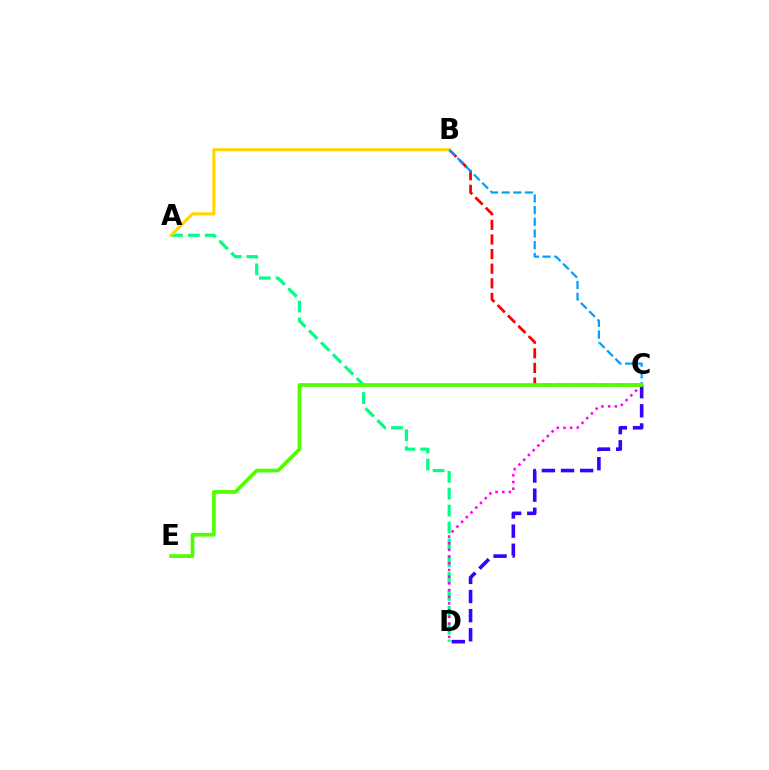{('A', 'D'): [{'color': '#00ff86', 'line_style': 'dashed', 'thickness': 2.29}], ('B', 'C'): [{'color': '#ff0000', 'line_style': 'dashed', 'thickness': 1.99}, {'color': '#009eff', 'line_style': 'dashed', 'thickness': 1.59}], ('A', 'B'): [{'color': '#ffd500', 'line_style': 'solid', 'thickness': 2.2}], ('C', 'D'): [{'color': '#3700ff', 'line_style': 'dashed', 'thickness': 2.6}, {'color': '#ff00ed', 'line_style': 'dotted', 'thickness': 1.82}], ('C', 'E'): [{'color': '#4fff00', 'line_style': 'solid', 'thickness': 2.66}]}